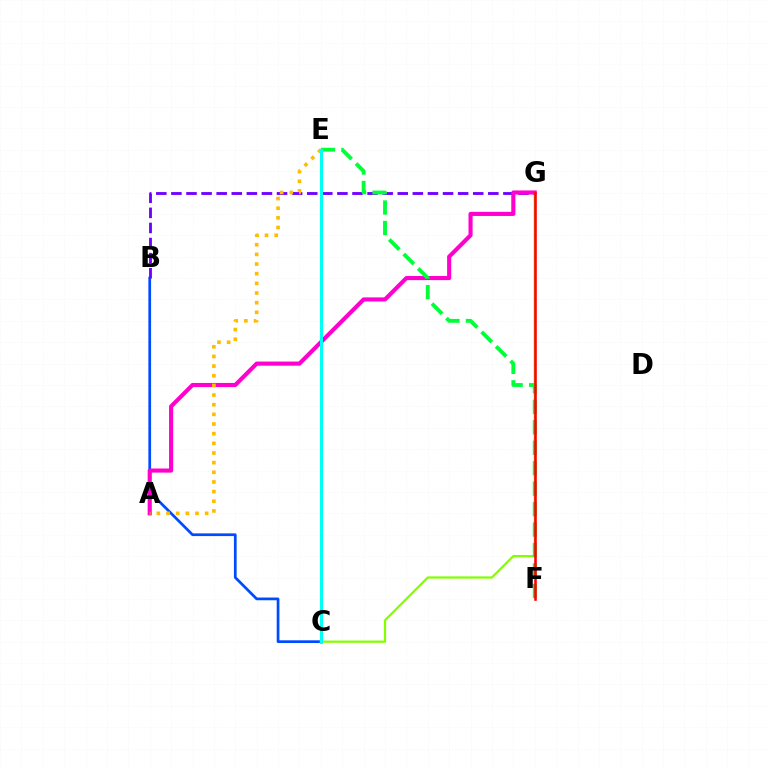{('B', 'C'): [{'color': '#004bff', 'line_style': 'solid', 'thickness': 1.96}], ('B', 'G'): [{'color': '#7200ff', 'line_style': 'dashed', 'thickness': 2.05}], ('C', 'G'): [{'color': '#84ff00', 'line_style': 'solid', 'thickness': 1.61}], ('A', 'G'): [{'color': '#ff00cf', 'line_style': 'solid', 'thickness': 2.97}], ('A', 'E'): [{'color': '#ffbd00', 'line_style': 'dotted', 'thickness': 2.62}], ('E', 'F'): [{'color': '#00ff39', 'line_style': 'dashed', 'thickness': 2.78}], ('F', 'G'): [{'color': '#ff0000', 'line_style': 'solid', 'thickness': 1.87}], ('C', 'E'): [{'color': '#00fff6', 'line_style': 'solid', 'thickness': 2.15}]}